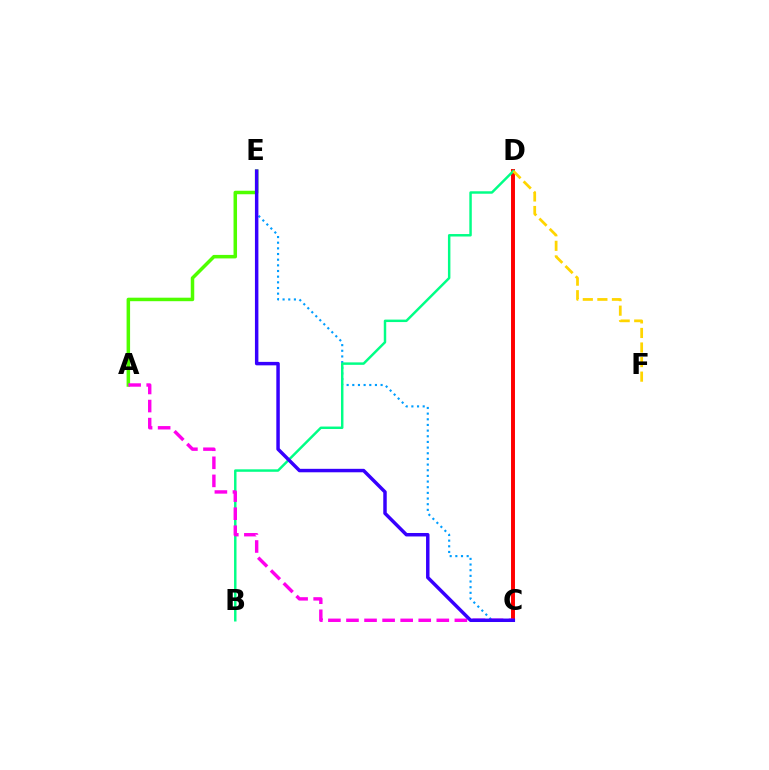{('C', 'E'): [{'color': '#009eff', 'line_style': 'dotted', 'thickness': 1.54}, {'color': '#3700ff', 'line_style': 'solid', 'thickness': 2.5}], ('C', 'D'): [{'color': '#ff0000', 'line_style': 'solid', 'thickness': 2.83}], ('A', 'E'): [{'color': '#4fff00', 'line_style': 'solid', 'thickness': 2.52}], ('B', 'D'): [{'color': '#00ff86', 'line_style': 'solid', 'thickness': 1.77}], ('D', 'F'): [{'color': '#ffd500', 'line_style': 'dashed', 'thickness': 1.98}], ('A', 'C'): [{'color': '#ff00ed', 'line_style': 'dashed', 'thickness': 2.45}]}